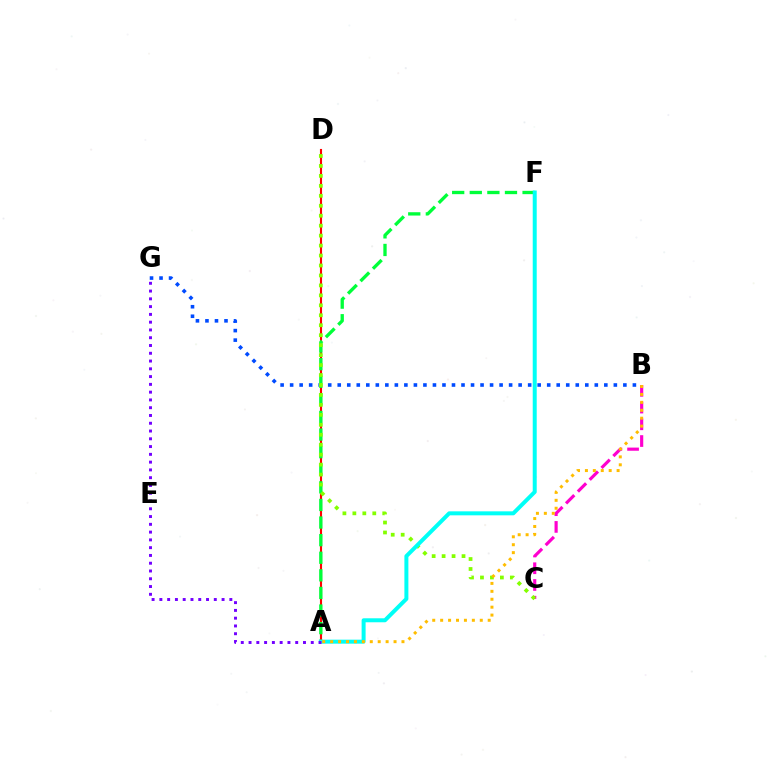{('A', 'D'): [{'color': '#ff0000', 'line_style': 'solid', 'thickness': 1.52}], ('B', 'G'): [{'color': '#004bff', 'line_style': 'dotted', 'thickness': 2.59}], ('B', 'C'): [{'color': '#ff00cf', 'line_style': 'dashed', 'thickness': 2.27}], ('A', 'F'): [{'color': '#00ff39', 'line_style': 'dashed', 'thickness': 2.39}, {'color': '#00fff6', 'line_style': 'solid', 'thickness': 2.87}], ('C', 'D'): [{'color': '#84ff00', 'line_style': 'dotted', 'thickness': 2.71}], ('A', 'B'): [{'color': '#ffbd00', 'line_style': 'dotted', 'thickness': 2.15}], ('A', 'G'): [{'color': '#7200ff', 'line_style': 'dotted', 'thickness': 2.11}]}